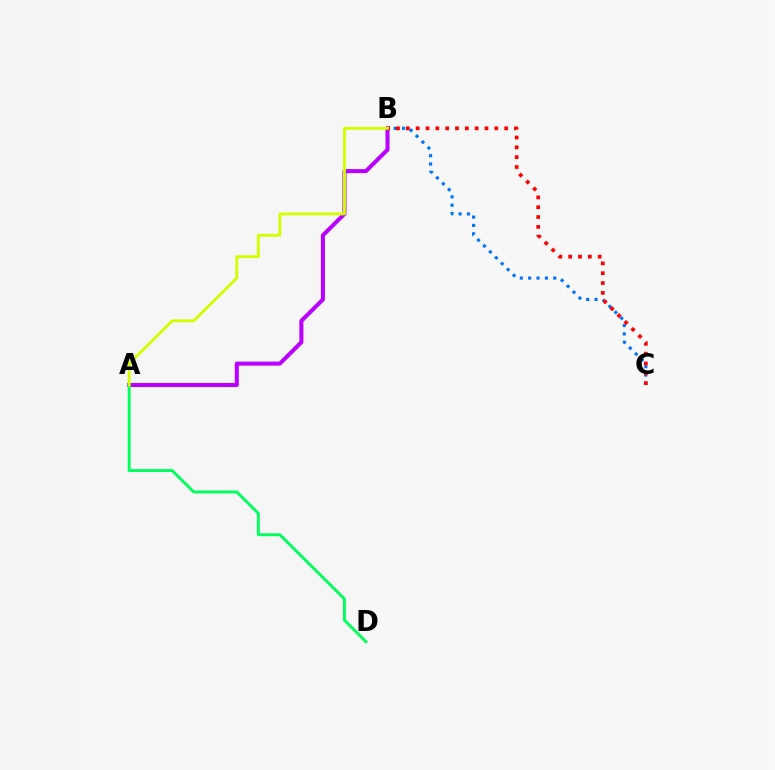{('A', 'B'): [{'color': '#b900ff', 'line_style': 'solid', 'thickness': 2.9}, {'color': '#d1ff00', 'line_style': 'solid', 'thickness': 2.07}], ('B', 'C'): [{'color': '#0074ff', 'line_style': 'dotted', 'thickness': 2.27}, {'color': '#ff0000', 'line_style': 'dotted', 'thickness': 2.67}], ('A', 'D'): [{'color': '#00ff5c', 'line_style': 'solid', 'thickness': 2.09}]}